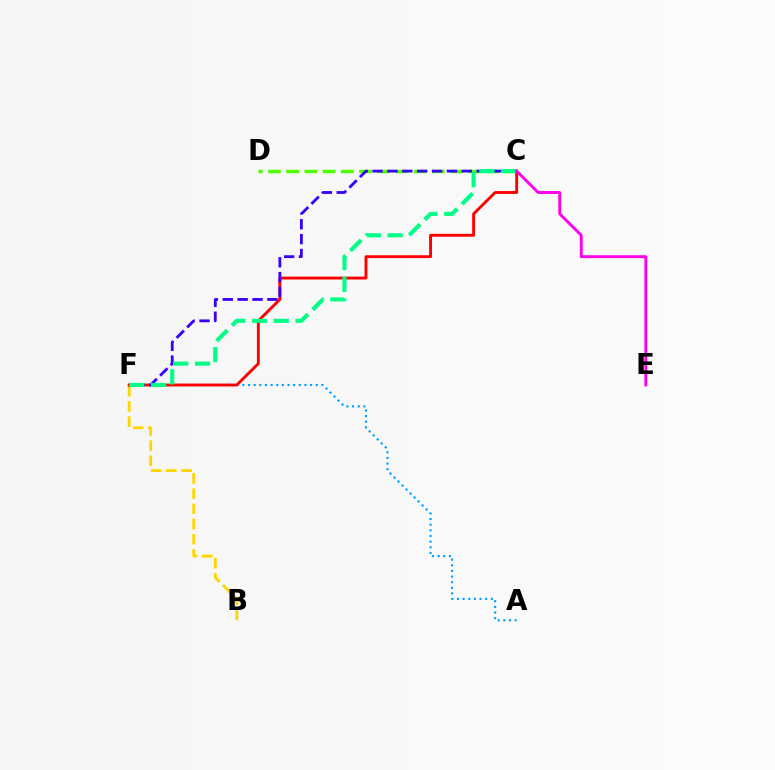{('C', 'D'): [{'color': '#4fff00', 'line_style': 'dashed', 'thickness': 2.47}], ('A', 'F'): [{'color': '#009eff', 'line_style': 'dotted', 'thickness': 1.53}], ('B', 'F'): [{'color': '#ffd500', 'line_style': 'dashed', 'thickness': 2.06}], ('C', 'F'): [{'color': '#ff0000', 'line_style': 'solid', 'thickness': 2.07}, {'color': '#3700ff', 'line_style': 'dashed', 'thickness': 2.02}, {'color': '#00ff86', 'line_style': 'dashed', 'thickness': 2.96}], ('C', 'E'): [{'color': '#ff00ed', 'line_style': 'solid', 'thickness': 2.08}]}